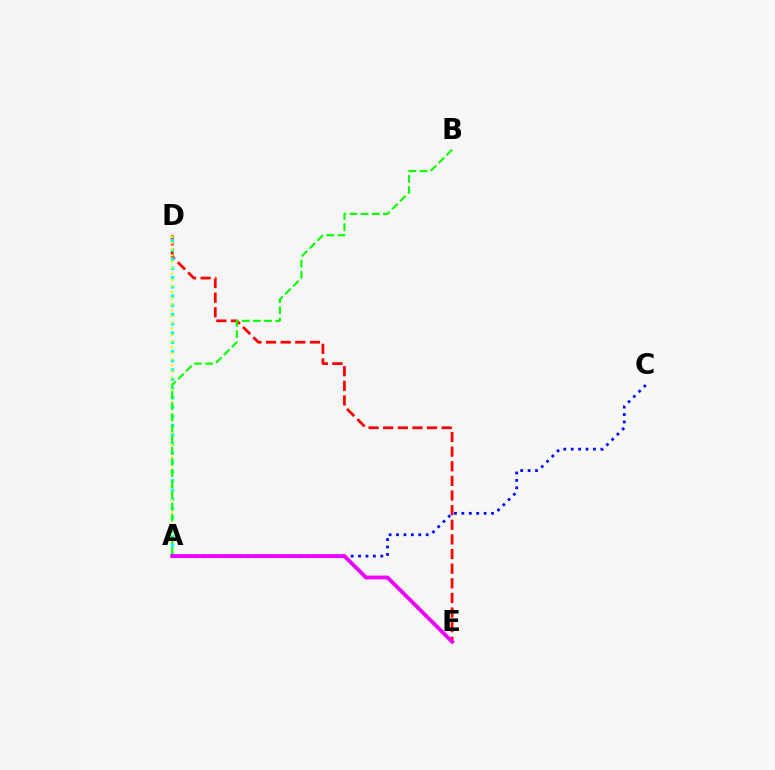{('D', 'E'): [{'color': '#ff0000', 'line_style': 'dashed', 'thickness': 1.99}], ('A', 'D'): [{'color': '#00fff6', 'line_style': 'dotted', 'thickness': 2.51}, {'color': '#fcf500', 'line_style': 'dotted', 'thickness': 1.66}], ('A', 'C'): [{'color': '#0010ff', 'line_style': 'dotted', 'thickness': 2.02}], ('A', 'B'): [{'color': '#08ff00', 'line_style': 'dashed', 'thickness': 1.51}], ('A', 'E'): [{'color': '#ee00ff', 'line_style': 'solid', 'thickness': 2.74}]}